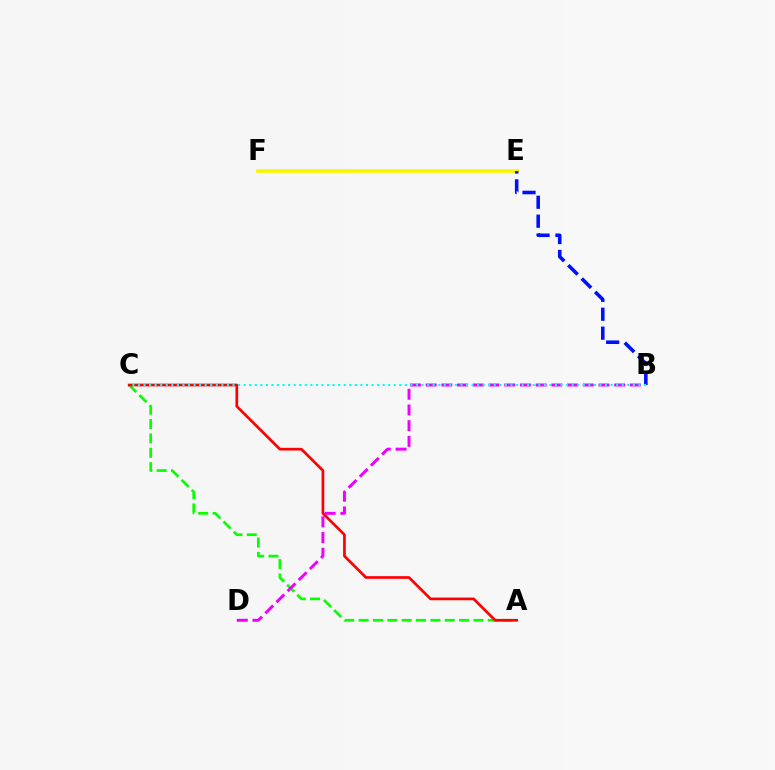{('E', 'F'): [{'color': '#fcf500', 'line_style': 'solid', 'thickness': 2.67}], ('A', 'C'): [{'color': '#08ff00', 'line_style': 'dashed', 'thickness': 1.95}, {'color': '#ff0000', 'line_style': 'solid', 'thickness': 1.94}], ('B', 'E'): [{'color': '#0010ff', 'line_style': 'dashed', 'thickness': 2.57}], ('B', 'D'): [{'color': '#ee00ff', 'line_style': 'dashed', 'thickness': 2.13}], ('B', 'C'): [{'color': '#00fff6', 'line_style': 'dotted', 'thickness': 1.51}]}